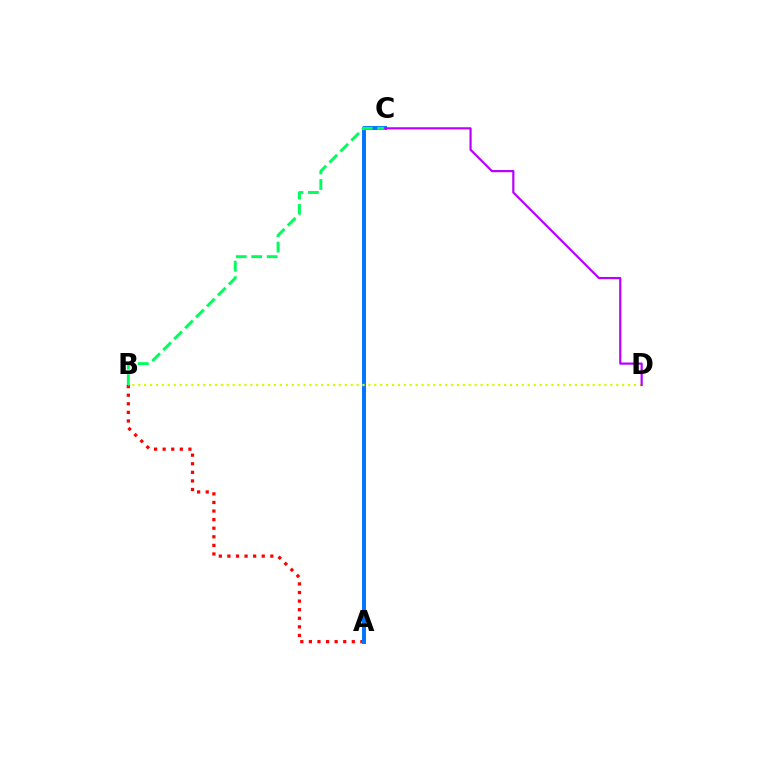{('A', 'B'): [{'color': '#ff0000', 'line_style': 'dotted', 'thickness': 2.33}], ('A', 'C'): [{'color': '#0074ff', 'line_style': 'solid', 'thickness': 2.83}], ('B', 'D'): [{'color': '#d1ff00', 'line_style': 'dotted', 'thickness': 1.6}], ('B', 'C'): [{'color': '#00ff5c', 'line_style': 'dashed', 'thickness': 2.1}], ('C', 'D'): [{'color': '#b900ff', 'line_style': 'solid', 'thickness': 1.58}]}